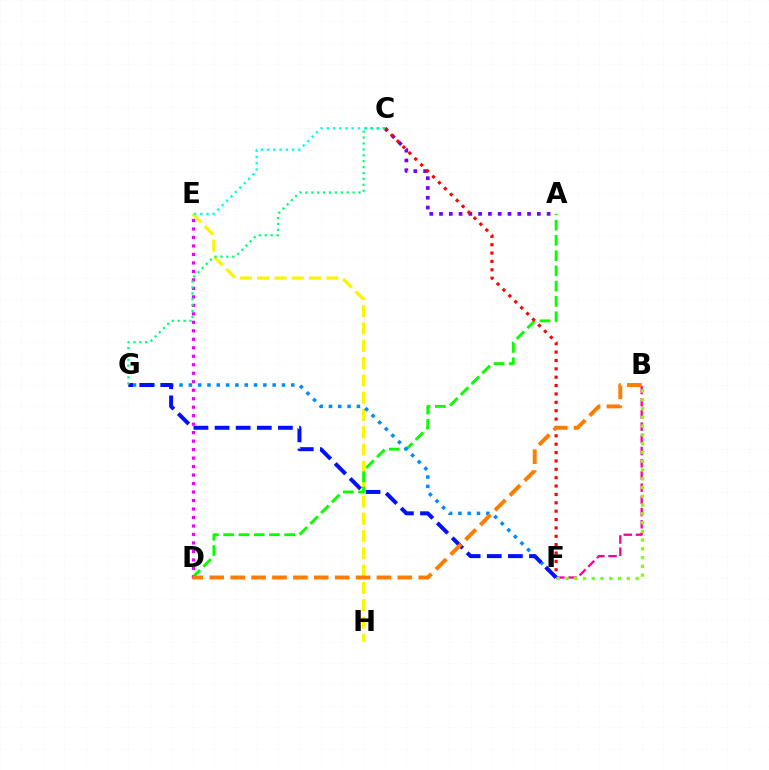{('E', 'H'): [{'color': '#fcf500', 'line_style': 'dashed', 'thickness': 2.35}], ('B', 'F'): [{'color': '#ff0094', 'line_style': 'dashed', 'thickness': 1.66}, {'color': '#84ff00', 'line_style': 'dotted', 'thickness': 2.38}], ('A', 'D'): [{'color': '#08ff00', 'line_style': 'dashed', 'thickness': 2.07}], ('A', 'C'): [{'color': '#7200ff', 'line_style': 'dotted', 'thickness': 2.66}], ('D', 'E'): [{'color': '#ee00ff', 'line_style': 'dotted', 'thickness': 2.31}], ('C', 'F'): [{'color': '#ff0000', 'line_style': 'dotted', 'thickness': 2.27}], ('F', 'G'): [{'color': '#008cff', 'line_style': 'dotted', 'thickness': 2.53}, {'color': '#0010ff', 'line_style': 'dashed', 'thickness': 2.87}], ('C', 'E'): [{'color': '#00fff6', 'line_style': 'dotted', 'thickness': 1.69}], ('B', 'D'): [{'color': '#ff7c00', 'line_style': 'dashed', 'thickness': 2.84}], ('C', 'G'): [{'color': '#00ff74', 'line_style': 'dotted', 'thickness': 1.6}]}